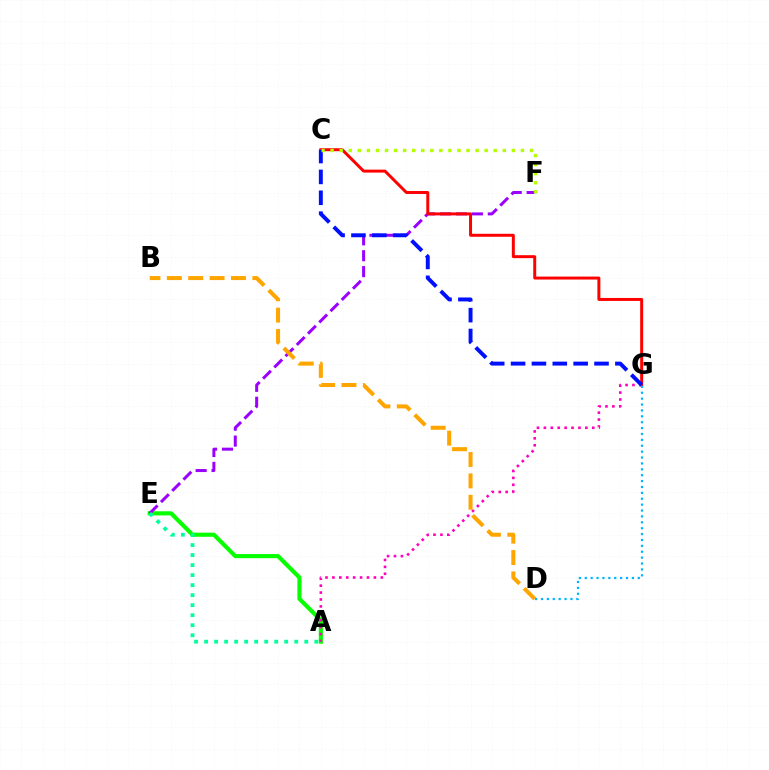{('A', 'E'): [{'color': '#08ff00', 'line_style': 'solid', 'thickness': 2.97}, {'color': '#00ff9d', 'line_style': 'dotted', 'thickness': 2.72}], ('E', 'F'): [{'color': '#9b00ff', 'line_style': 'dashed', 'thickness': 2.16}], ('A', 'G'): [{'color': '#ff00bd', 'line_style': 'dotted', 'thickness': 1.88}], ('C', 'G'): [{'color': '#ff0000', 'line_style': 'solid', 'thickness': 2.14}, {'color': '#0010ff', 'line_style': 'dashed', 'thickness': 2.83}], ('C', 'F'): [{'color': '#b3ff00', 'line_style': 'dotted', 'thickness': 2.46}], ('D', 'G'): [{'color': '#00b5ff', 'line_style': 'dotted', 'thickness': 1.6}], ('B', 'D'): [{'color': '#ffa500', 'line_style': 'dashed', 'thickness': 2.9}]}